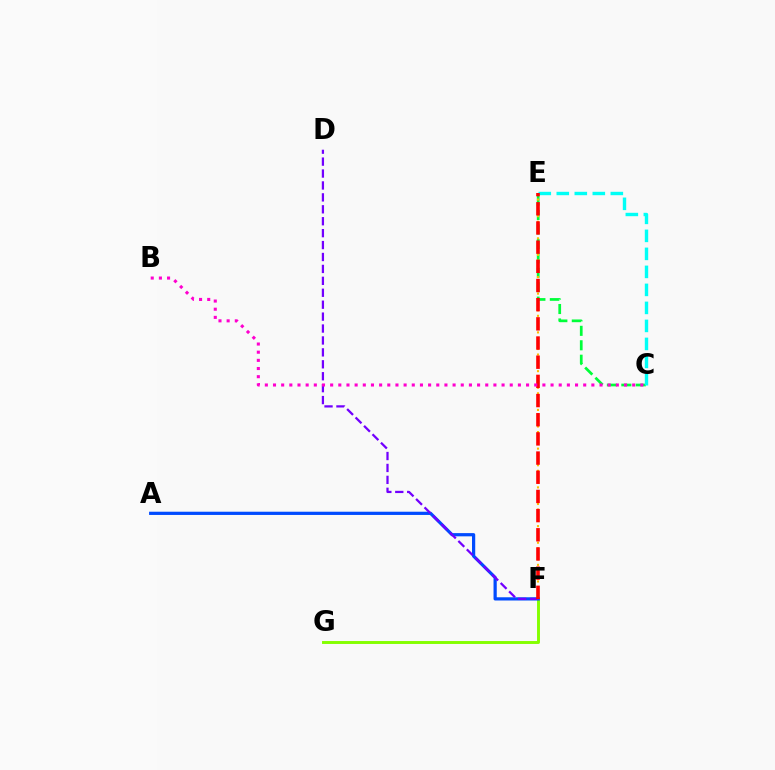{('C', 'E'): [{'color': '#00ff39', 'line_style': 'dashed', 'thickness': 1.96}, {'color': '#00fff6', 'line_style': 'dashed', 'thickness': 2.45}], ('F', 'G'): [{'color': '#84ff00', 'line_style': 'solid', 'thickness': 2.1}], ('A', 'F'): [{'color': '#004bff', 'line_style': 'solid', 'thickness': 2.32}], ('D', 'F'): [{'color': '#7200ff', 'line_style': 'dashed', 'thickness': 1.62}], ('E', 'F'): [{'color': '#ffbd00', 'line_style': 'dotted', 'thickness': 1.5}, {'color': '#ff0000', 'line_style': 'dashed', 'thickness': 2.6}], ('B', 'C'): [{'color': '#ff00cf', 'line_style': 'dotted', 'thickness': 2.22}]}